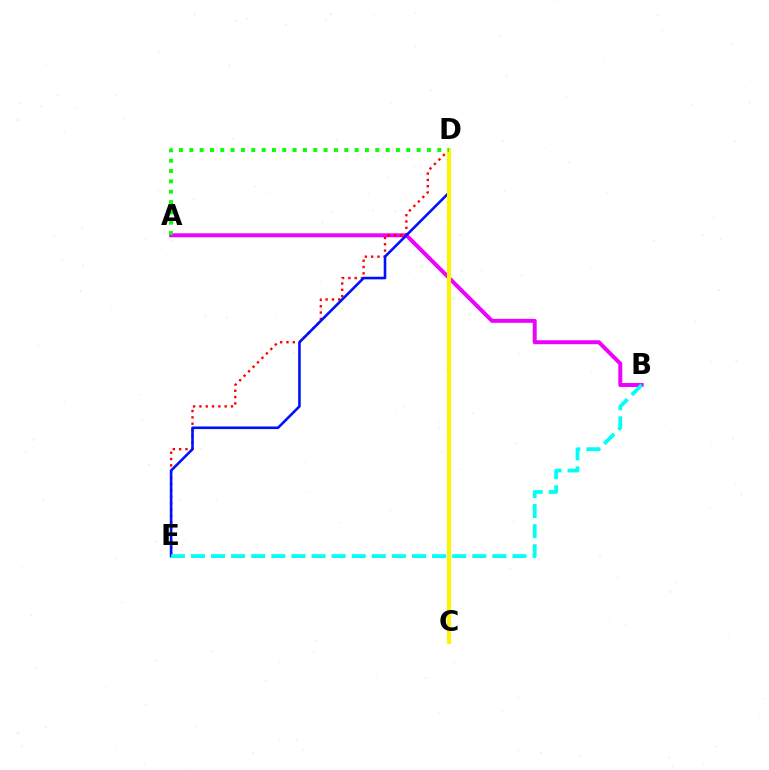{('A', 'B'): [{'color': '#ee00ff', 'line_style': 'solid', 'thickness': 2.85}], ('D', 'E'): [{'color': '#ff0000', 'line_style': 'dotted', 'thickness': 1.71}, {'color': '#0010ff', 'line_style': 'solid', 'thickness': 1.87}], ('C', 'D'): [{'color': '#fcf500', 'line_style': 'solid', 'thickness': 2.93}], ('A', 'D'): [{'color': '#08ff00', 'line_style': 'dotted', 'thickness': 2.81}], ('B', 'E'): [{'color': '#00fff6', 'line_style': 'dashed', 'thickness': 2.73}]}